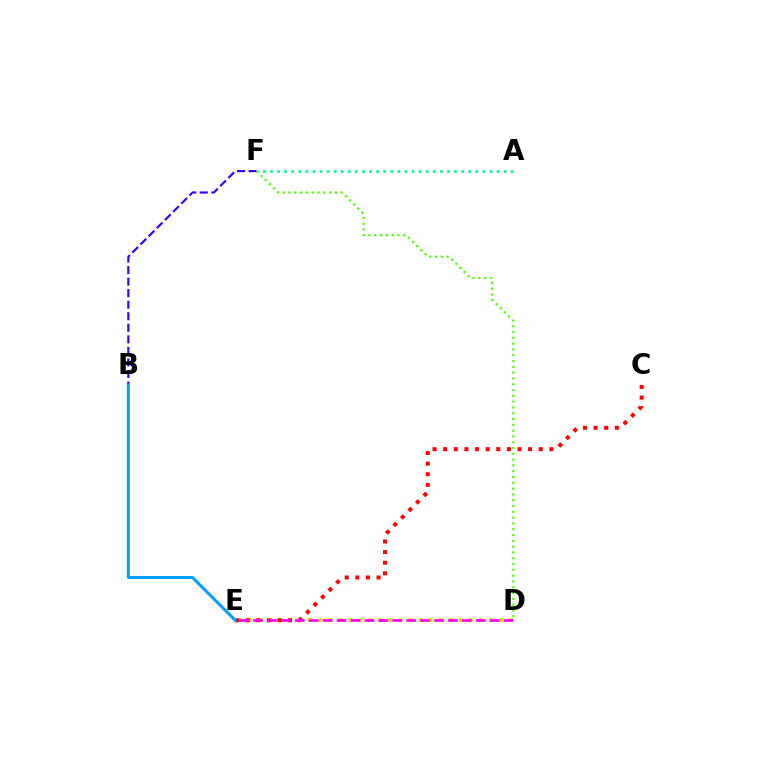{('A', 'F'): [{'color': '#00ff86', 'line_style': 'dotted', 'thickness': 1.92}], ('D', 'E'): [{'color': '#ffd500', 'line_style': 'dotted', 'thickness': 2.73}, {'color': '#ff00ed', 'line_style': 'dashed', 'thickness': 1.89}], ('B', 'F'): [{'color': '#3700ff', 'line_style': 'dashed', 'thickness': 1.57}], ('C', 'E'): [{'color': '#ff0000', 'line_style': 'dotted', 'thickness': 2.89}], ('B', 'E'): [{'color': '#009eff', 'line_style': 'solid', 'thickness': 2.16}], ('D', 'F'): [{'color': '#4fff00', 'line_style': 'dotted', 'thickness': 1.58}]}